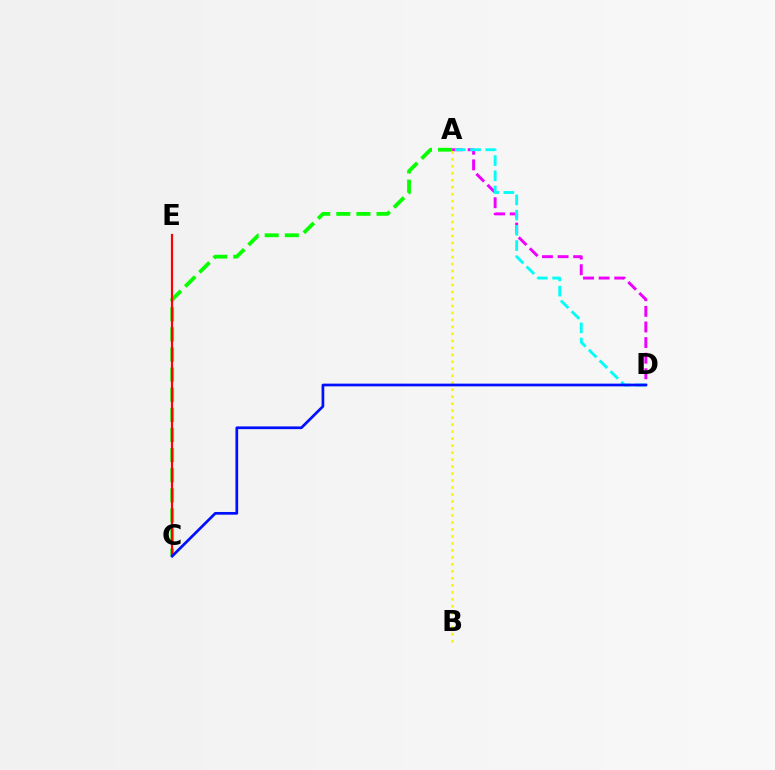{('A', 'D'): [{'color': '#ee00ff', 'line_style': 'dashed', 'thickness': 2.12}, {'color': '#00fff6', 'line_style': 'dashed', 'thickness': 2.07}], ('A', 'C'): [{'color': '#08ff00', 'line_style': 'dashed', 'thickness': 2.73}], ('A', 'B'): [{'color': '#fcf500', 'line_style': 'dotted', 'thickness': 1.9}], ('C', 'E'): [{'color': '#ff0000', 'line_style': 'solid', 'thickness': 1.58}], ('C', 'D'): [{'color': '#0010ff', 'line_style': 'solid', 'thickness': 1.96}]}